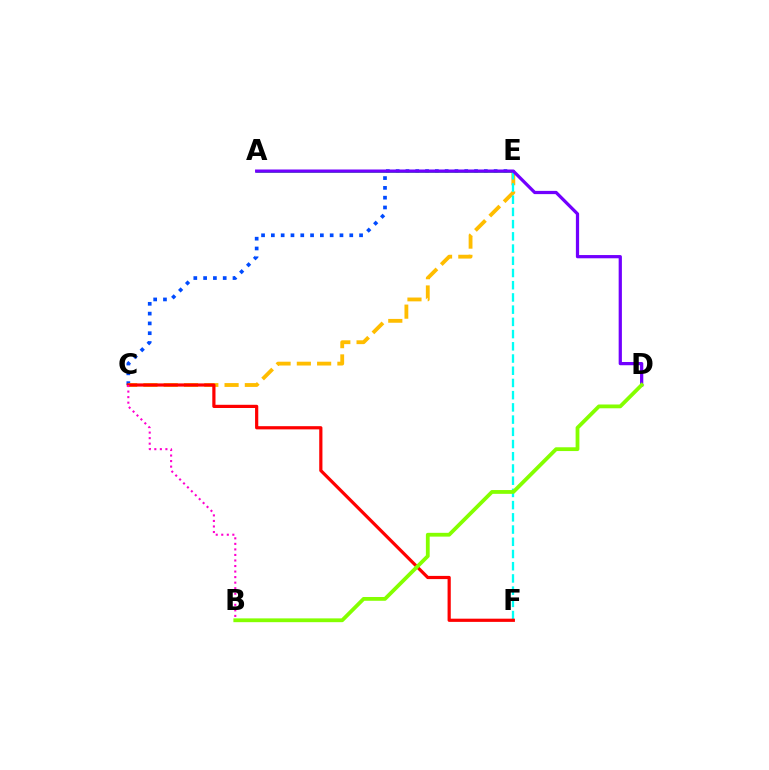{('C', 'E'): [{'color': '#004bff', 'line_style': 'dotted', 'thickness': 2.66}, {'color': '#ffbd00', 'line_style': 'dashed', 'thickness': 2.76}], ('A', 'E'): [{'color': '#00ff39', 'line_style': 'solid', 'thickness': 1.92}], ('E', 'F'): [{'color': '#00fff6', 'line_style': 'dashed', 'thickness': 1.66}], ('C', 'F'): [{'color': '#ff0000', 'line_style': 'solid', 'thickness': 2.31}], ('A', 'D'): [{'color': '#7200ff', 'line_style': 'solid', 'thickness': 2.33}], ('B', 'C'): [{'color': '#ff00cf', 'line_style': 'dotted', 'thickness': 1.51}], ('B', 'D'): [{'color': '#84ff00', 'line_style': 'solid', 'thickness': 2.73}]}